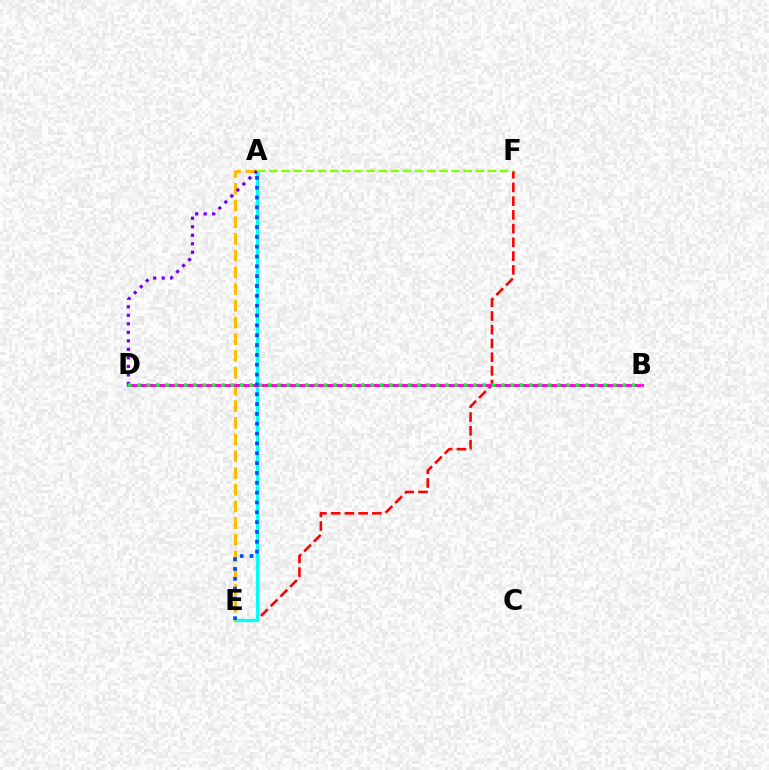{('E', 'F'): [{'color': '#ff0000', 'line_style': 'dashed', 'thickness': 1.87}], ('A', 'E'): [{'color': '#00fff6', 'line_style': 'solid', 'thickness': 2.41}, {'color': '#ffbd00', 'line_style': 'dashed', 'thickness': 2.27}, {'color': '#004bff', 'line_style': 'dotted', 'thickness': 2.67}], ('A', 'D'): [{'color': '#7200ff', 'line_style': 'dotted', 'thickness': 2.31}], ('B', 'D'): [{'color': '#ff00cf', 'line_style': 'solid', 'thickness': 2.05}, {'color': '#00ff39', 'line_style': 'dotted', 'thickness': 2.53}], ('A', 'F'): [{'color': '#84ff00', 'line_style': 'dashed', 'thickness': 1.65}]}